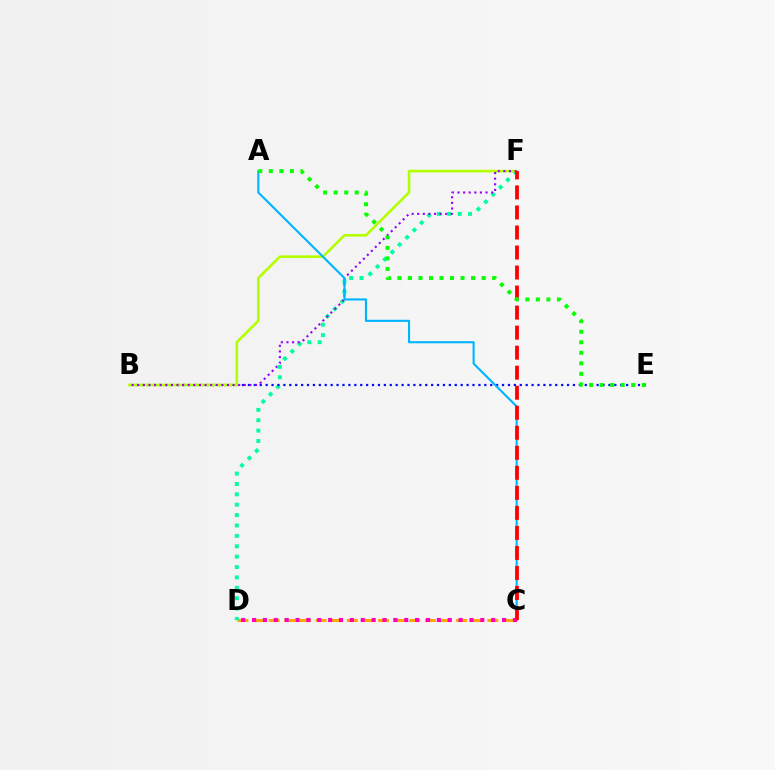{('C', 'D'): [{'color': '#ffa500', 'line_style': 'dashed', 'thickness': 2.12}, {'color': '#ff00bd', 'line_style': 'dotted', 'thickness': 2.95}], ('D', 'F'): [{'color': '#00ff9d', 'line_style': 'dotted', 'thickness': 2.82}], ('B', 'E'): [{'color': '#0010ff', 'line_style': 'dotted', 'thickness': 1.61}], ('B', 'F'): [{'color': '#b3ff00', 'line_style': 'solid', 'thickness': 1.89}, {'color': '#9b00ff', 'line_style': 'dotted', 'thickness': 1.52}], ('A', 'C'): [{'color': '#00b5ff', 'line_style': 'solid', 'thickness': 1.52}], ('C', 'F'): [{'color': '#ff0000', 'line_style': 'dashed', 'thickness': 2.72}], ('A', 'E'): [{'color': '#08ff00', 'line_style': 'dotted', 'thickness': 2.86}]}